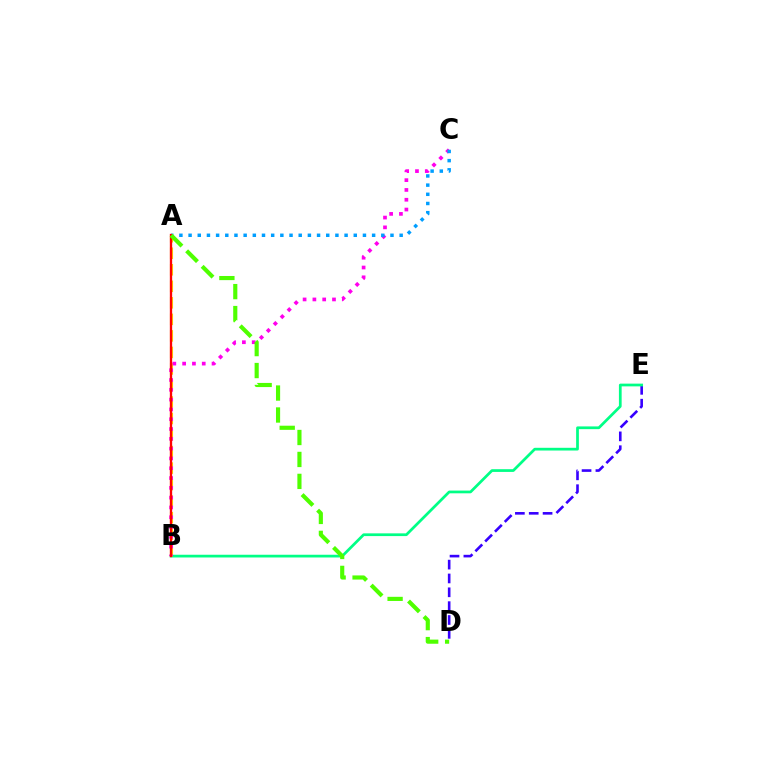{('D', 'E'): [{'color': '#3700ff', 'line_style': 'dashed', 'thickness': 1.88}], ('B', 'E'): [{'color': '#00ff86', 'line_style': 'solid', 'thickness': 1.97}], ('A', 'B'): [{'color': '#ffd500', 'line_style': 'dashed', 'thickness': 2.25}, {'color': '#ff0000', 'line_style': 'solid', 'thickness': 1.67}], ('B', 'C'): [{'color': '#ff00ed', 'line_style': 'dotted', 'thickness': 2.66}], ('A', 'C'): [{'color': '#009eff', 'line_style': 'dotted', 'thickness': 2.49}], ('A', 'D'): [{'color': '#4fff00', 'line_style': 'dashed', 'thickness': 2.98}]}